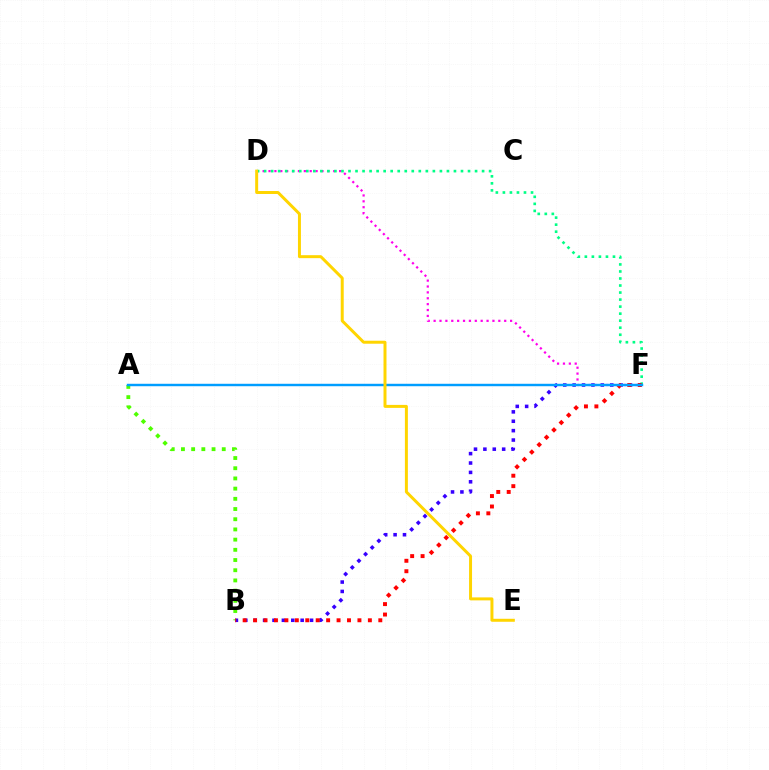{('A', 'B'): [{'color': '#4fff00', 'line_style': 'dotted', 'thickness': 2.77}], ('D', 'F'): [{'color': '#ff00ed', 'line_style': 'dotted', 'thickness': 1.6}, {'color': '#00ff86', 'line_style': 'dotted', 'thickness': 1.91}], ('B', 'F'): [{'color': '#3700ff', 'line_style': 'dotted', 'thickness': 2.55}, {'color': '#ff0000', 'line_style': 'dotted', 'thickness': 2.84}], ('A', 'F'): [{'color': '#009eff', 'line_style': 'solid', 'thickness': 1.75}], ('D', 'E'): [{'color': '#ffd500', 'line_style': 'solid', 'thickness': 2.15}]}